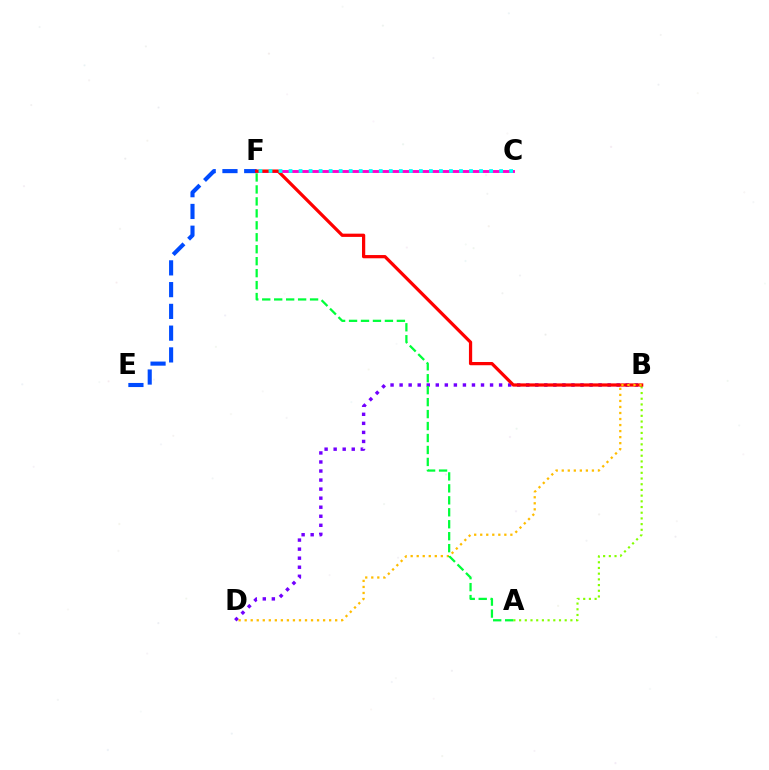{('E', 'F'): [{'color': '#004bff', 'line_style': 'dashed', 'thickness': 2.96}], ('C', 'F'): [{'color': '#ff00cf', 'line_style': 'solid', 'thickness': 2.08}, {'color': '#00fff6', 'line_style': 'dotted', 'thickness': 2.72}], ('A', 'B'): [{'color': '#84ff00', 'line_style': 'dotted', 'thickness': 1.55}], ('B', 'D'): [{'color': '#7200ff', 'line_style': 'dotted', 'thickness': 2.46}, {'color': '#ffbd00', 'line_style': 'dotted', 'thickness': 1.64}], ('B', 'F'): [{'color': '#ff0000', 'line_style': 'solid', 'thickness': 2.33}], ('A', 'F'): [{'color': '#00ff39', 'line_style': 'dashed', 'thickness': 1.62}]}